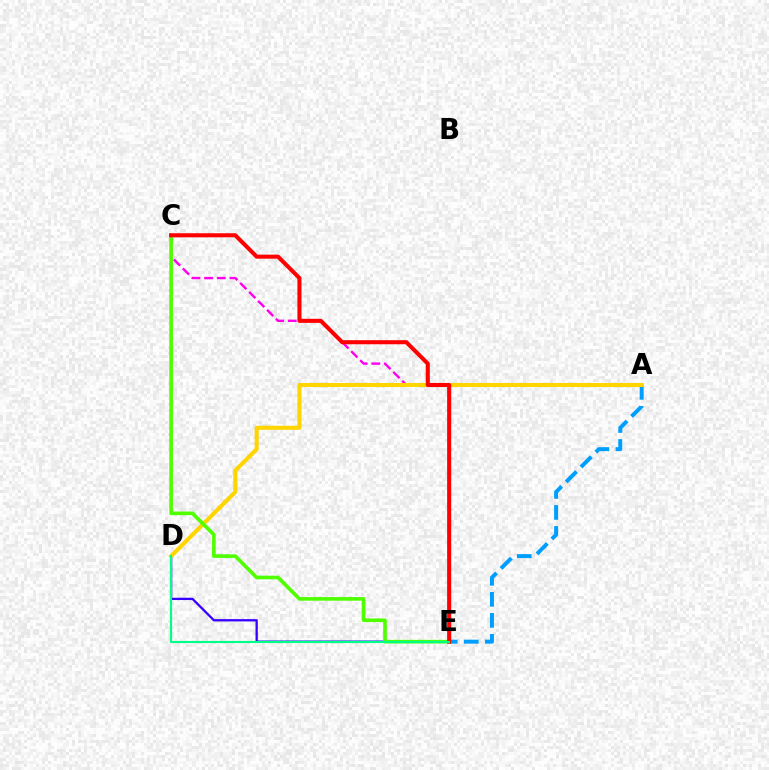{('A', 'C'): [{'color': '#ff00ed', 'line_style': 'dashed', 'thickness': 1.72}], ('D', 'E'): [{'color': '#3700ff', 'line_style': 'solid', 'thickness': 1.65}, {'color': '#00ff86', 'line_style': 'solid', 'thickness': 1.55}], ('A', 'E'): [{'color': '#009eff', 'line_style': 'dashed', 'thickness': 2.85}], ('A', 'D'): [{'color': '#ffd500', 'line_style': 'solid', 'thickness': 2.93}], ('C', 'E'): [{'color': '#4fff00', 'line_style': 'solid', 'thickness': 2.61}, {'color': '#ff0000', 'line_style': 'solid', 'thickness': 2.93}]}